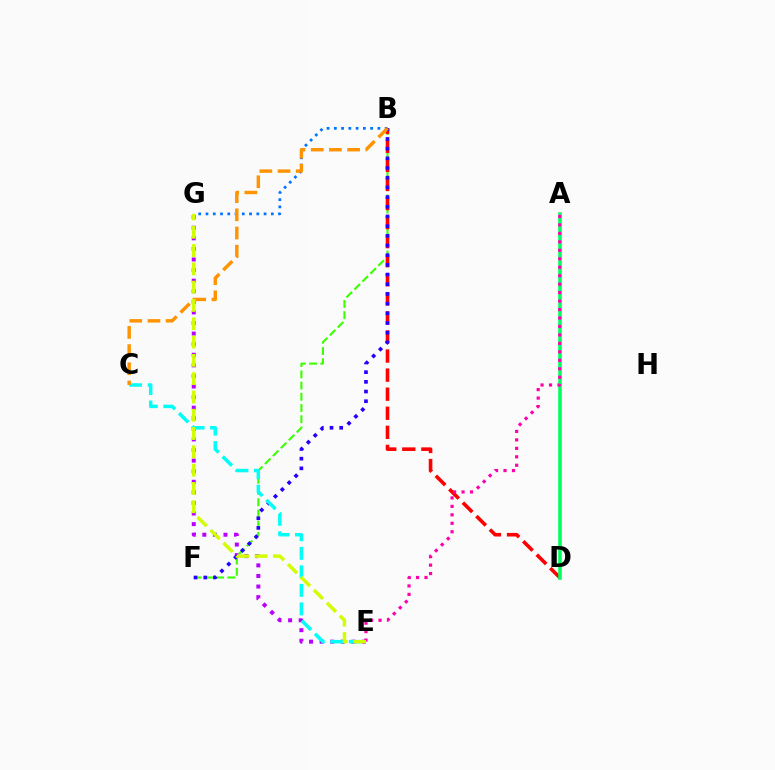{('E', 'G'): [{'color': '#b900ff', 'line_style': 'dotted', 'thickness': 2.88}, {'color': '#d1ff00', 'line_style': 'dashed', 'thickness': 2.49}], ('B', 'F'): [{'color': '#3dff00', 'line_style': 'dashed', 'thickness': 1.52}, {'color': '#2500ff', 'line_style': 'dotted', 'thickness': 2.63}], ('B', 'G'): [{'color': '#0074ff', 'line_style': 'dotted', 'thickness': 1.97}], ('B', 'D'): [{'color': '#ff0000', 'line_style': 'dashed', 'thickness': 2.59}], ('A', 'D'): [{'color': '#00ff5c', 'line_style': 'solid', 'thickness': 2.56}], ('A', 'E'): [{'color': '#ff00ac', 'line_style': 'dotted', 'thickness': 2.3}], ('C', 'E'): [{'color': '#00fff6', 'line_style': 'dashed', 'thickness': 2.52}], ('B', 'C'): [{'color': '#ff9400', 'line_style': 'dashed', 'thickness': 2.47}]}